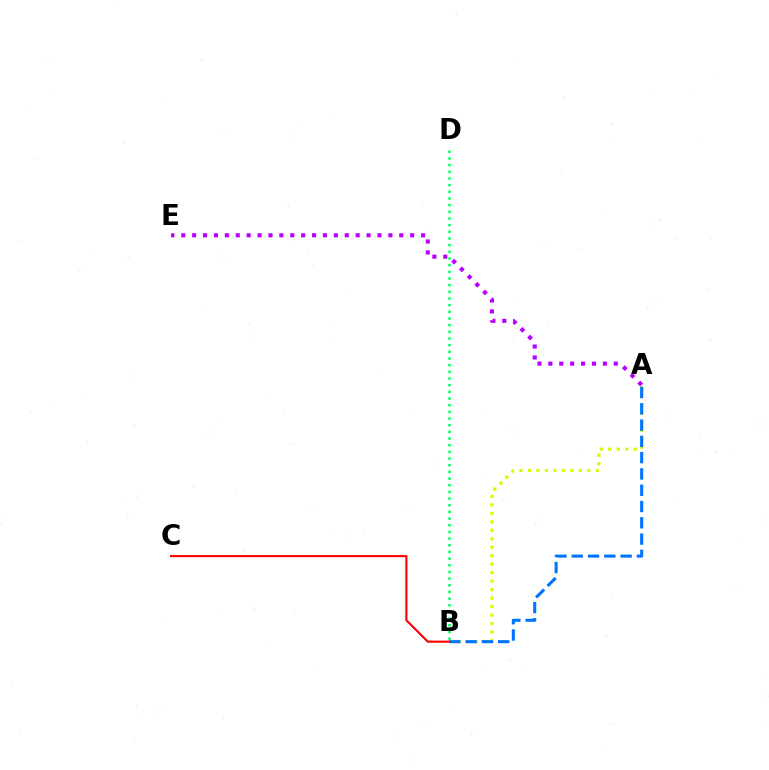{('B', 'D'): [{'color': '#00ff5c', 'line_style': 'dotted', 'thickness': 1.81}], ('A', 'B'): [{'color': '#d1ff00', 'line_style': 'dotted', 'thickness': 2.3}, {'color': '#0074ff', 'line_style': 'dashed', 'thickness': 2.21}], ('A', 'E'): [{'color': '#b900ff', 'line_style': 'dotted', 'thickness': 2.96}], ('B', 'C'): [{'color': '#ff0000', 'line_style': 'solid', 'thickness': 1.53}]}